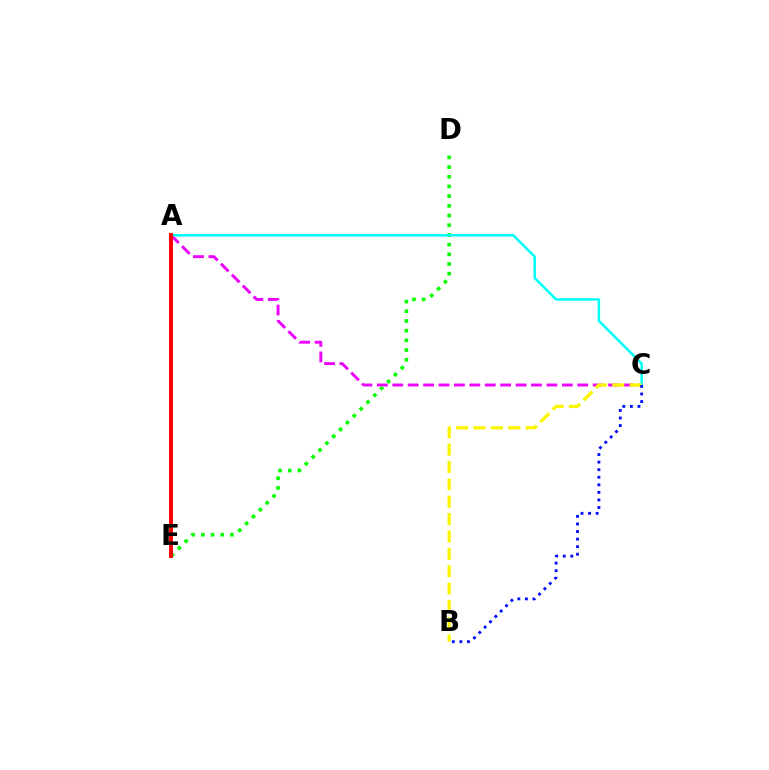{('A', 'C'): [{'color': '#ee00ff', 'line_style': 'dashed', 'thickness': 2.09}, {'color': '#00fff6', 'line_style': 'solid', 'thickness': 1.81}], ('D', 'E'): [{'color': '#08ff00', 'line_style': 'dotted', 'thickness': 2.63}], ('B', 'C'): [{'color': '#fcf500', 'line_style': 'dashed', 'thickness': 2.36}, {'color': '#0010ff', 'line_style': 'dotted', 'thickness': 2.06}], ('A', 'E'): [{'color': '#ff0000', 'line_style': 'solid', 'thickness': 2.83}]}